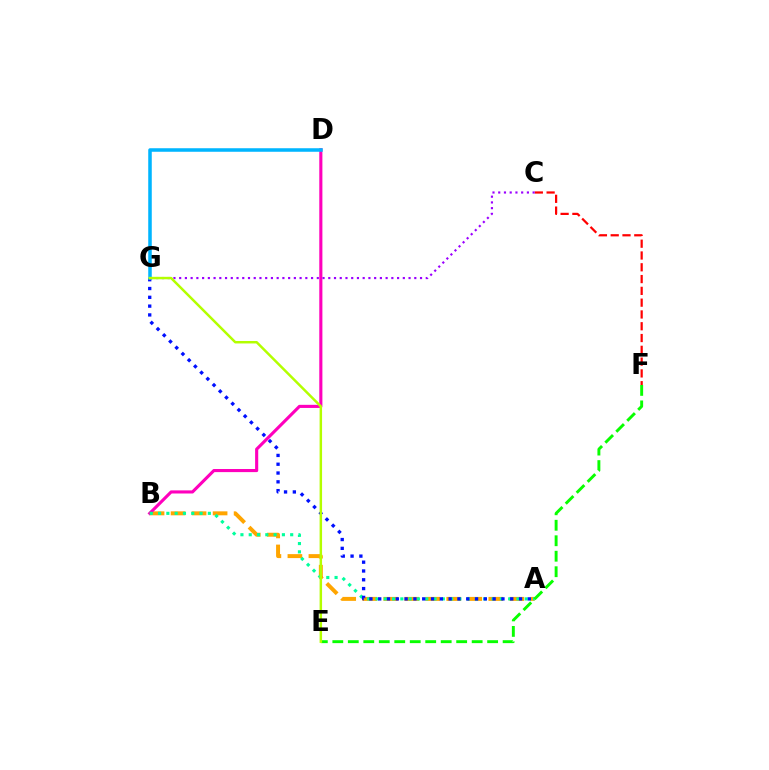{('A', 'B'): [{'color': '#ffa500', 'line_style': 'dashed', 'thickness': 2.85}, {'color': '#00ff9d', 'line_style': 'dotted', 'thickness': 2.25}], ('C', 'F'): [{'color': '#ff0000', 'line_style': 'dashed', 'thickness': 1.6}], ('B', 'D'): [{'color': '#ff00bd', 'line_style': 'solid', 'thickness': 2.24}], ('A', 'G'): [{'color': '#0010ff', 'line_style': 'dotted', 'thickness': 2.39}], ('E', 'F'): [{'color': '#08ff00', 'line_style': 'dashed', 'thickness': 2.1}], ('D', 'G'): [{'color': '#00b5ff', 'line_style': 'solid', 'thickness': 2.54}], ('C', 'G'): [{'color': '#9b00ff', 'line_style': 'dotted', 'thickness': 1.56}], ('E', 'G'): [{'color': '#b3ff00', 'line_style': 'solid', 'thickness': 1.78}]}